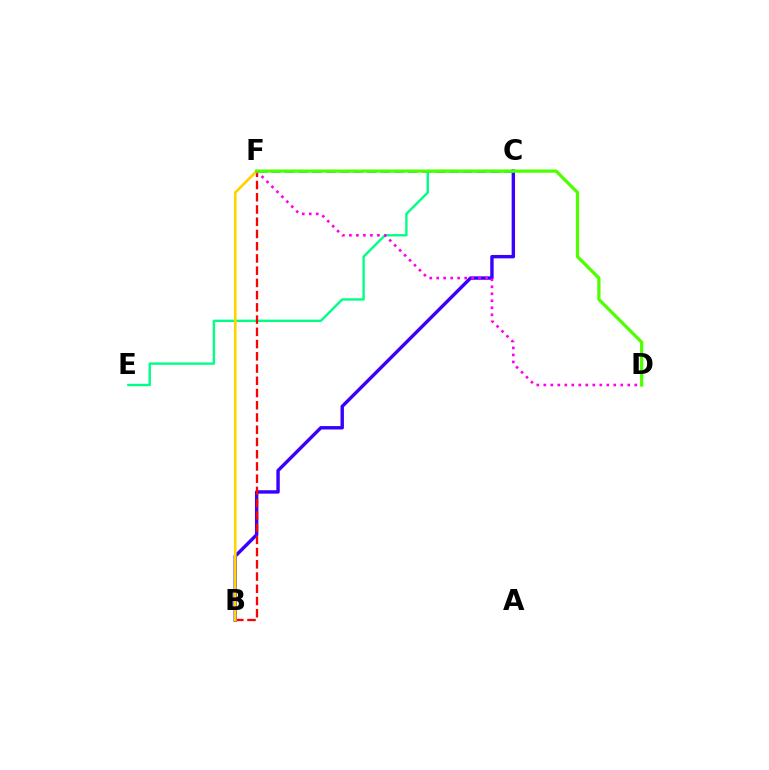{('B', 'C'): [{'color': '#3700ff', 'line_style': 'solid', 'thickness': 2.44}], ('C', 'E'): [{'color': '#00ff86', 'line_style': 'solid', 'thickness': 1.72}], ('B', 'F'): [{'color': '#ff0000', 'line_style': 'dashed', 'thickness': 1.66}, {'color': '#ffd500', 'line_style': 'solid', 'thickness': 1.95}], ('C', 'F'): [{'color': '#009eff', 'line_style': 'dashed', 'thickness': 1.86}], ('D', 'F'): [{'color': '#ff00ed', 'line_style': 'dotted', 'thickness': 1.9}, {'color': '#4fff00', 'line_style': 'solid', 'thickness': 2.35}]}